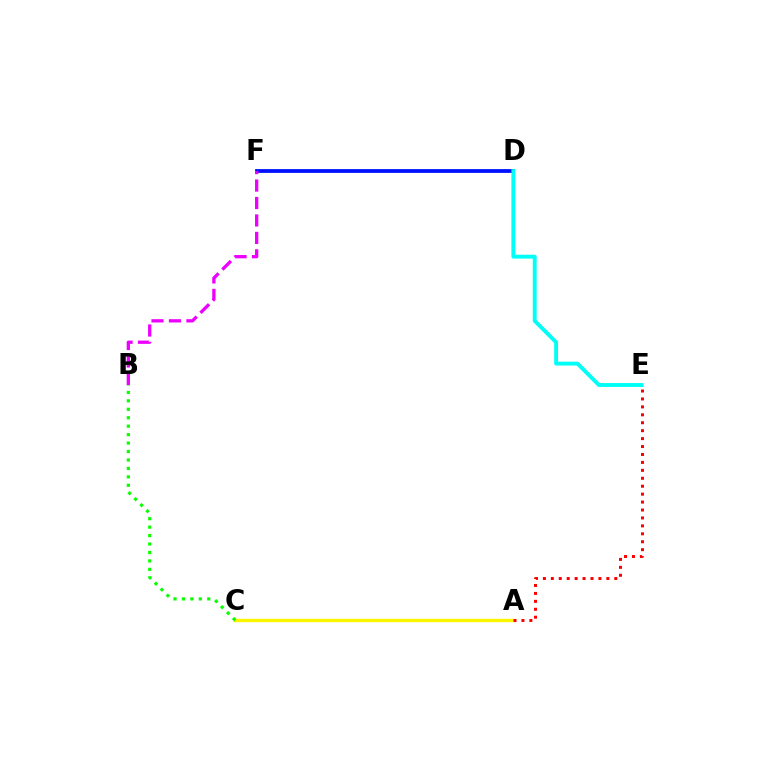{('A', 'C'): [{'color': '#fcf500', 'line_style': 'solid', 'thickness': 2.44}], ('B', 'C'): [{'color': '#08ff00', 'line_style': 'dotted', 'thickness': 2.3}], ('A', 'E'): [{'color': '#ff0000', 'line_style': 'dotted', 'thickness': 2.16}], ('D', 'F'): [{'color': '#0010ff', 'line_style': 'solid', 'thickness': 2.73}], ('D', 'E'): [{'color': '#00fff6', 'line_style': 'solid', 'thickness': 2.8}], ('B', 'F'): [{'color': '#ee00ff', 'line_style': 'dashed', 'thickness': 2.37}]}